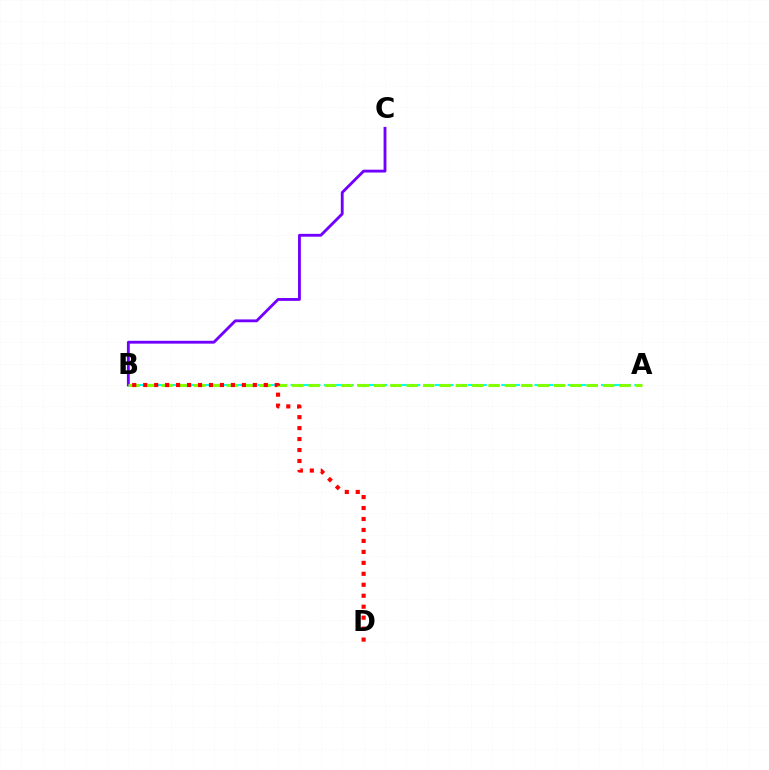{('A', 'B'): [{'color': '#00fff6', 'line_style': 'dashed', 'thickness': 1.51}, {'color': '#84ff00', 'line_style': 'dashed', 'thickness': 2.22}], ('B', 'C'): [{'color': '#7200ff', 'line_style': 'solid', 'thickness': 2.05}], ('B', 'D'): [{'color': '#ff0000', 'line_style': 'dotted', 'thickness': 2.98}]}